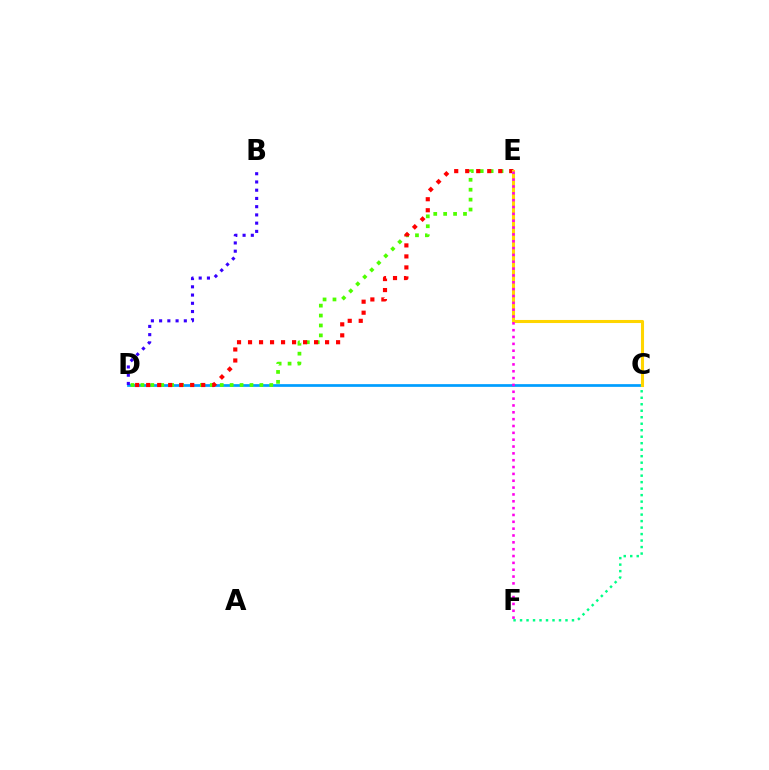{('C', 'D'): [{'color': '#009eff', 'line_style': 'solid', 'thickness': 1.96}], ('D', 'E'): [{'color': '#4fff00', 'line_style': 'dotted', 'thickness': 2.69}, {'color': '#ff0000', 'line_style': 'dotted', 'thickness': 2.99}], ('C', 'F'): [{'color': '#00ff86', 'line_style': 'dotted', 'thickness': 1.76}], ('B', 'D'): [{'color': '#3700ff', 'line_style': 'dotted', 'thickness': 2.24}], ('C', 'E'): [{'color': '#ffd500', 'line_style': 'solid', 'thickness': 2.22}], ('E', 'F'): [{'color': '#ff00ed', 'line_style': 'dotted', 'thickness': 1.86}]}